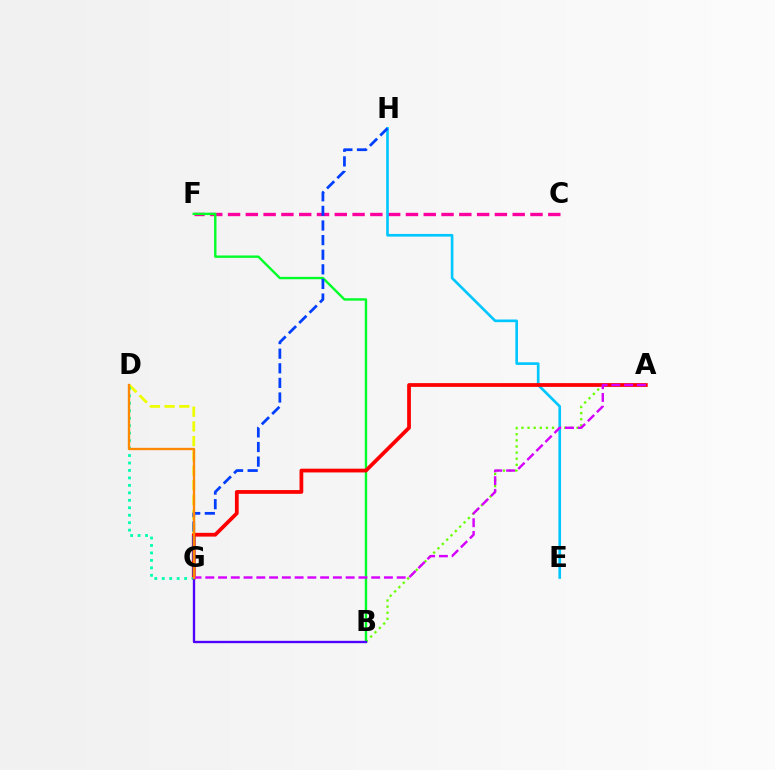{('C', 'F'): [{'color': '#ff00a0', 'line_style': 'dashed', 'thickness': 2.42}], ('A', 'B'): [{'color': '#66ff00', 'line_style': 'dotted', 'thickness': 1.66}], ('D', 'G'): [{'color': '#eeff00', 'line_style': 'dashed', 'thickness': 2.0}, {'color': '#00ffaf', 'line_style': 'dotted', 'thickness': 2.03}, {'color': '#ff8800', 'line_style': 'solid', 'thickness': 1.68}], ('B', 'F'): [{'color': '#00ff27', 'line_style': 'solid', 'thickness': 1.72}], ('E', 'H'): [{'color': '#00c7ff', 'line_style': 'solid', 'thickness': 1.91}], ('A', 'G'): [{'color': '#ff0000', 'line_style': 'solid', 'thickness': 2.7}, {'color': '#d600ff', 'line_style': 'dashed', 'thickness': 1.73}], ('G', 'H'): [{'color': '#003fff', 'line_style': 'dashed', 'thickness': 1.98}], ('B', 'G'): [{'color': '#4f00ff', 'line_style': 'solid', 'thickness': 1.69}]}